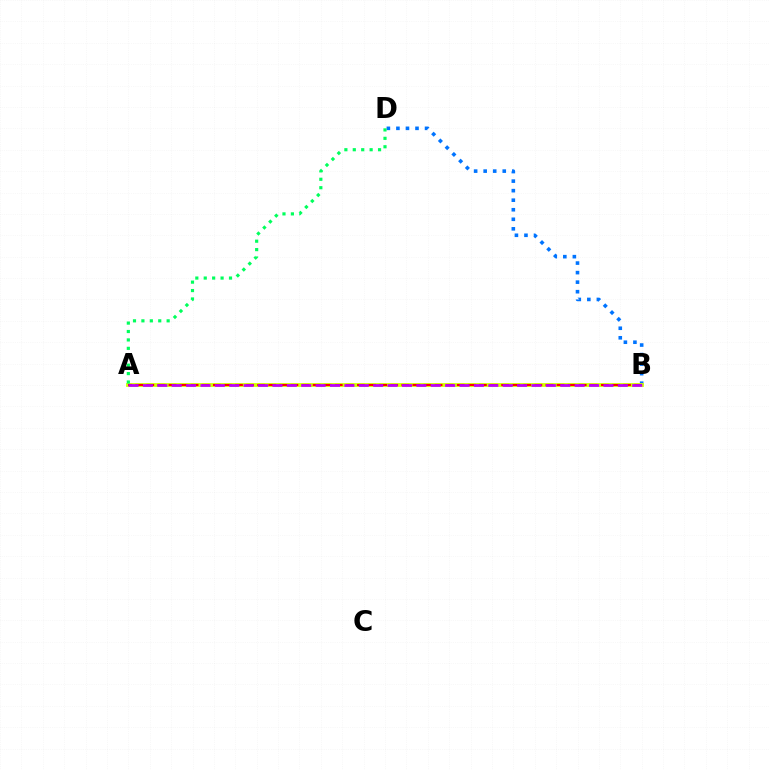{('B', 'D'): [{'color': '#0074ff', 'line_style': 'dotted', 'thickness': 2.59}], ('A', 'B'): [{'color': '#d1ff00', 'line_style': 'solid', 'thickness': 2.76}, {'color': '#ff0000', 'line_style': 'dashed', 'thickness': 1.51}, {'color': '#b900ff', 'line_style': 'dashed', 'thickness': 1.96}], ('A', 'D'): [{'color': '#00ff5c', 'line_style': 'dotted', 'thickness': 2.29}]}